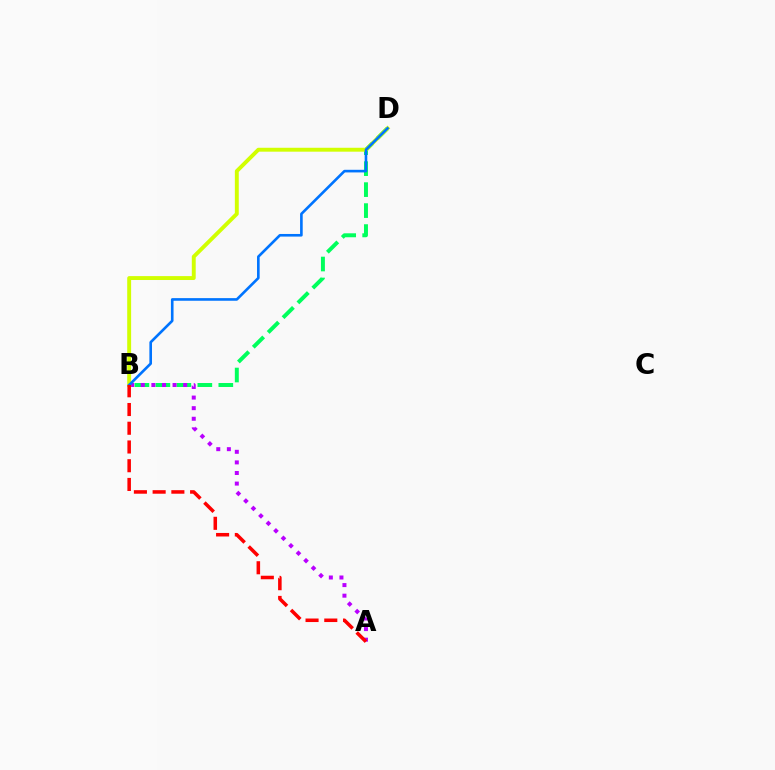{('B', 'D'): [{'color': '#00ff5c', 'line_style': 'dashed', 'thickness': 2.85}, {'color': '#d1ff00', 'line_style': 'solid', 'thickness': 2.81}, {'color': '#0074ff', 'line_style': 'solid', 'thickness': 1.89}], ('A', 'B'): [{'color': '#b900ff', 'line_style': 'dotted', 'thickness': 2.88}, {'color': '#ff0000', 'line_style': 'dashed', 'thickness': 2.54}]}